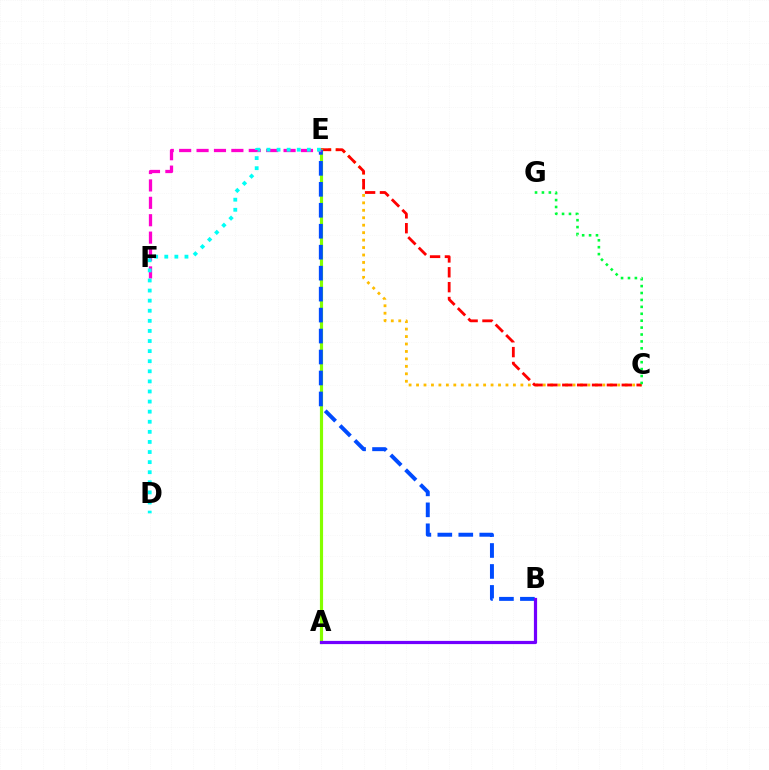{('C', 'E'): [{'color': '#ffbd00', 'line_style': 'dotted', 'thickness': 2.02}, {'color': '#ff0000', 'line_style': 'dashed', 'thickness': 2.02}], ('A', 'E'): [{'color': '#84ff00', 'line_style': 'solid', 'thickness': 2.28}], ('B', 'E'): [{'color': '#004bff', 'line_style': 'dashed', 'thickness': 2.85}], ('E', 'F'): [{'color': '#ff00cf', 'line_style': 'dashed', 'thickness': 2.36}], ('C', 'G'): [{'color': '#00ff39', 'line_style': 'dotted', 'thickness': 1.88}], ('A', 'B'): [{'color': '#7200ff', 'line_style': 'solid', 'thickness': 2.3}], ('D', 'E'): [{'color': '#00fff6', 'line_style': 'dotted', 'thickness': 2.74}]}